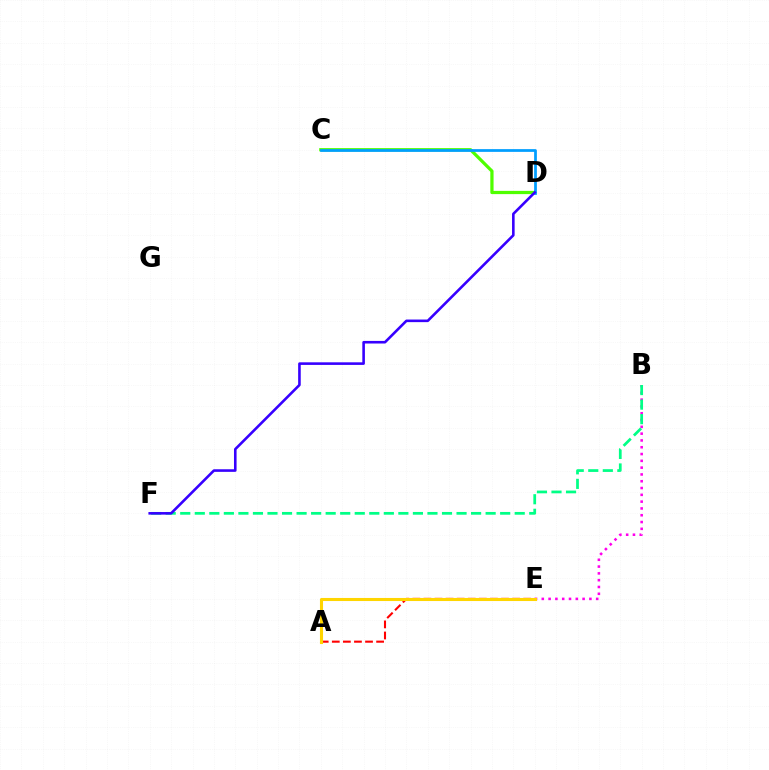{('B', 'E'): [{'color': '#ff00ed', 'line_style': 'dotted', 'thickness': 1.85}], ('B', 'F'): [{'color': '#00ff86', 'line_style': 'dashed', 'thickness': 1.98}], ('A', 'E'): [{'color': '#ff0000', 'line_style': 'dashed', 'thickness': 1.51}, {'color': '#ffd500', 'line_style': 'solid', 'thickness': 2.22}], ('C', 'D'): [{'color': '#4fff00', 'line_style': 'solid', 'thickness': 2.33}, {'color': '#009eff', 'line_style': 'solid', 'thickness': 1.98}], ('D', 'F'): [{'color': '#3700ff', 'line_style': 'solid', 'thickness': 1.87}]}